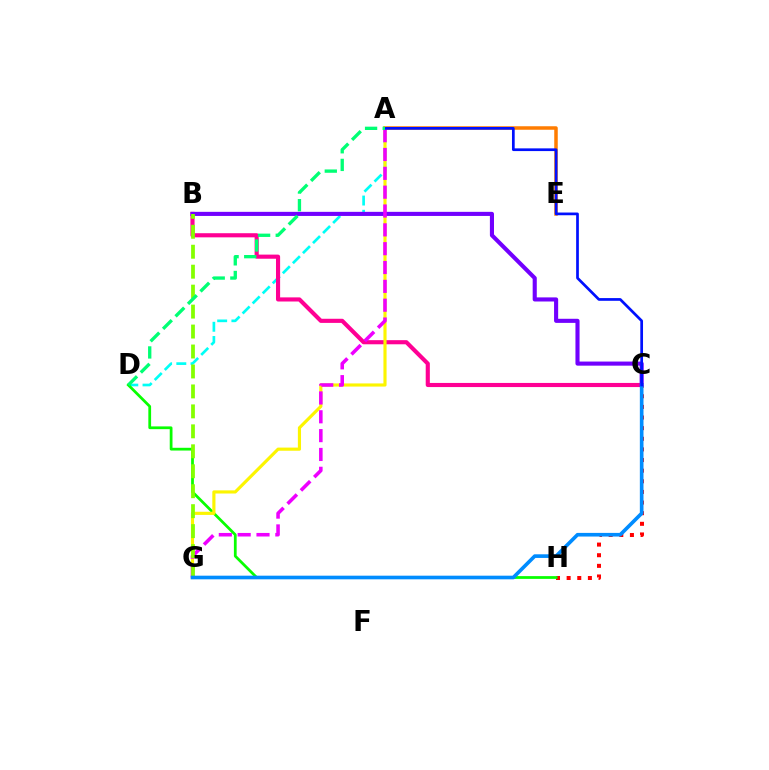{('A', 'E'): [{'color': '#ff7c00', 'line_style': 'solid', 'thickness': 2.53}], ('A', 'D'): [{'color': '#00fff6', 'line_style': 'dashed', 'thickness': 1.93}, {'color': '#00ff74', 'line_style': 'dashed', 'thickness': 2.4}], ('C', 'H'): [{'color': '#ff0000', 'line_style': 'dotted', 'thickness': 2.89}], ('D', 'H'): [{'color': '#08ff00', 'line_style': 'solid', 'thickness': 1.99}], ('B', 'C'): [{'color': '#ff0094', 'line_style': 'solid', 'thickness': 2.97}, {'color': '#7200ff', 'line_style': 'solid', 'thickness': 2.95}], ('A', 'G'): [{'color': '#fcf500', 'line_style': 'solid', 'thickness': 2.26}, {'color': '#ee00ff', 'line_style': 'dashed', 'thickness': 2.56}], ('B', 'G'): [{'color': '#84ff00', 'line_style': 'dashed', 'thickness': 2.71}], ('C', 'G'): [{'color': '#008cff', 'line_style': 'solid', 'thickness': 2.62}], ('A', 'C'): [{'color': '#0010ff', 'line_style': 'solid', 'thickness': 1.95}]}